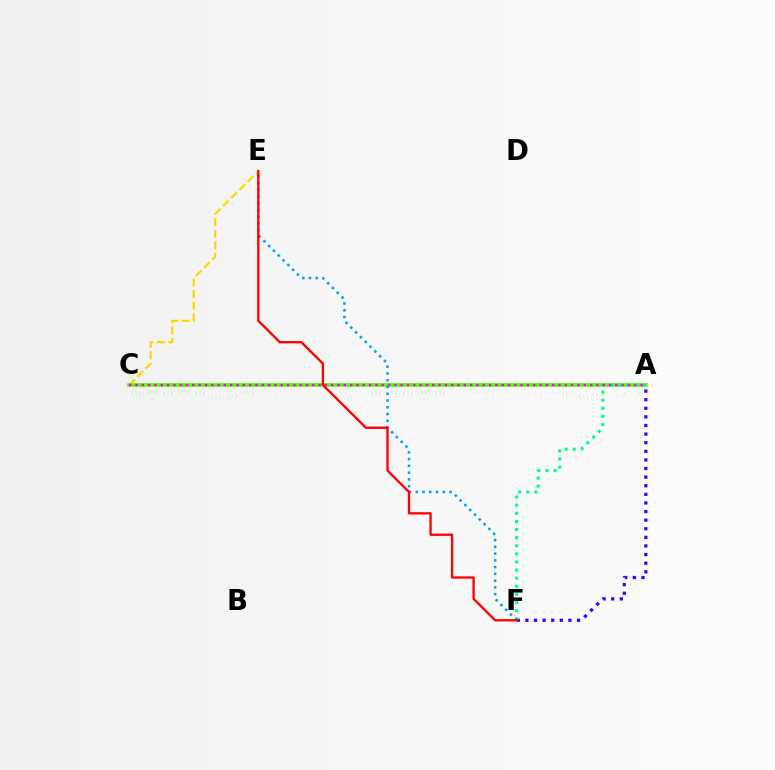{('A', 'F'): [{'color': '#3700ff', 'line_style': 'dotted', 'thickness': 2.34}, {'color': '#00ff86', 'line_style': 'dotted', 'thickness': 2.2}], ('C', 'E'): [{'color': '#ffd500', 'line_style': 'dashed', 'thickness': 1.57}], ('A', 'C'): [{'color': '#4fff00', 'line_style': 'solid', 'thickness': 2.62}, {'color': '#ff00ed', 'line_style': 'dotted', 'thickness': 1.72}], ('E', 'F'): [{'color': '#009eff', 'line_style': 'dotted', 'thickness': 1.84}, {'color': '#ff0000', 'line_style': 'solid', 'thickness': 1.67}]}